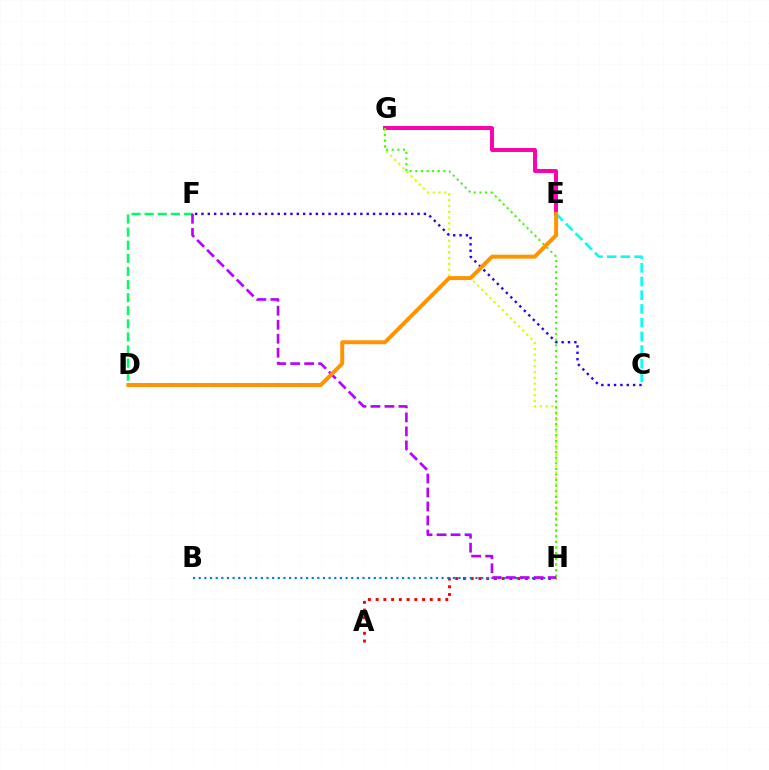{('E', 'G'): [{'color': '#ff00ac', 'line_style': 'solid', 'thickness': 2.84}], ('C', 'E'): [{'color': '#00fff6', 'line_style': 'dashed', 'thickness': 1.86}], ('A', 'H'): [{'color': '#ff0000', 'line_style': 'dotted', 'thickness': 2.1}], ('G', 'H'): [{'color': '#d1ff00', 'line_style': 'dotted', 'thickness': 1.57}, {'color': '#3dff00', 'line_style': 'dotted', 'thickness': 1.53}], ('C', 'F'): [{'color': '#2500ff', 'line_style': 'dotted', 'thickness': 1.73}], ('B', 'H'): [{'color': '#0074ff', 'line_style': 'dotted', 'thickness': 1.53}], ('D', 'F'): [{'color': '#00ff5c', 'line_style': 'dashed', 'thickness': 1.78}], ('F', 'H'): [{'color': '#b900ff', 'line_style': 'dashed', 'thickness': 1.9}], ('D', 'E'): [{'color': '#ff9400', 'line_style': 'solid', 'thickness': 2.85}]}